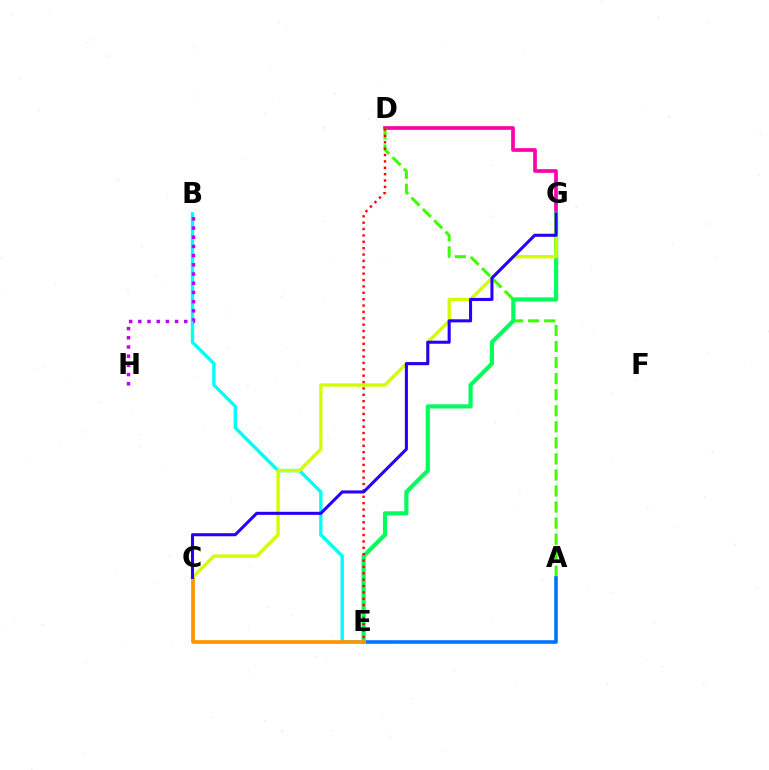{('D', 'G'): [{'color': '#ff00ac', 'line_style': 'solid', 'thickness': 2.66}], ('B', 'E'): [{'color': '#00fff6', 'line_style': 'solid', 'thickness': 2.42}], ('A', 'D'): [{'color': '#3dff00', 'line_style': 'dashed', 'thickness': 2.18}], ('A', 'E'): [{'color': '#0074ff', 'line_style': 'solid', 'thickness': 2.59}], ('E', 'G'): [{'color': '#00ff5c', 'line_style': 'solid', 'thickness': 3.0}], ('C', 'E'): [{'color': '#ff9400', 'line_style': 'solid', 'thickness': 2.67}], ('C', 'G'): [{'color': '#d1ff00', 'line_style': 'solid', 'thickness': 2.43}, {'color': '#2500ff', 'line_style': 'solid', 'thickness': 2.2}], ('D', 'E'): [{'color': '#ff0000', 'line_style': 'dotted', 'thickness': 1.73}], ('B', 'H'): [{'color': '#b900ff', 'line_style': 'dotted', 'thickness': 2.5}]}